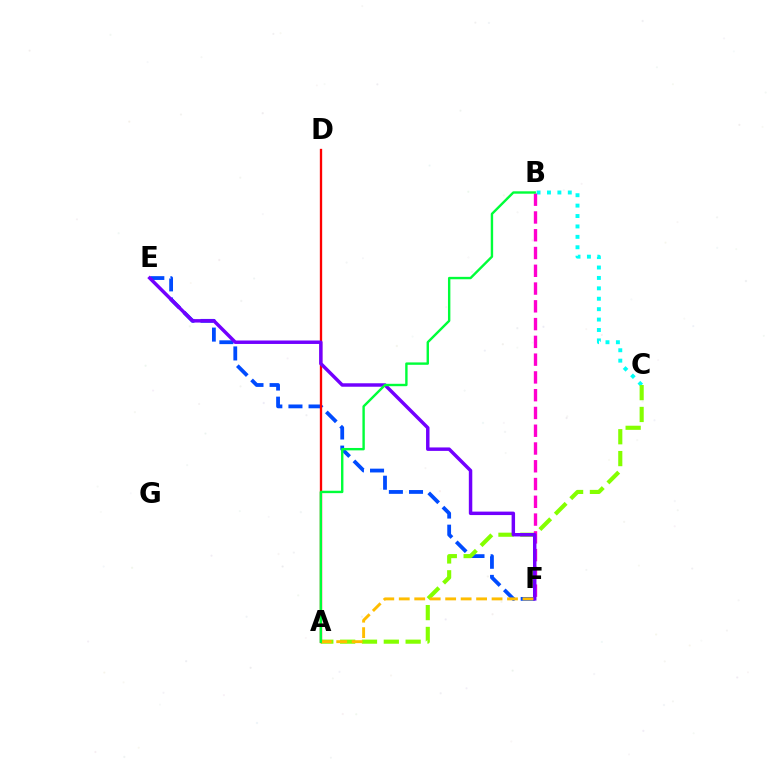{('B', 'C'): [{'color': '#00fff6', 'line_style': 'dotted', 'thickness': 2.83}], ('E', 'F'): [{'color': '#004bff', 'line_style': 'dashed', 'thickness': 2.73}, {'color': '#7200ff', 'line_style': 'solid', 'thickness': 2.49}], ('A', 'C'): [{'color': '#84ff00', 'line_style': 'dashed', 'thickness': 2.97}], ('A', 'D'): [{'color': '#ff0000', 'line_style': 'solid', 'thickness': 1.67}], ('B', 'F'): [{'color': '#ff00cf', 'line_style': 'dashed', 'thickness': 2.41}], ('A', 'F'): [{'color': '#ffbd00', 'line_style': 'dashed', 'thickness': 2.1}], ('A', 'B'): [{'color': '#00ff39', 'line_style': 'solid', 'thickness': 1.73}]}